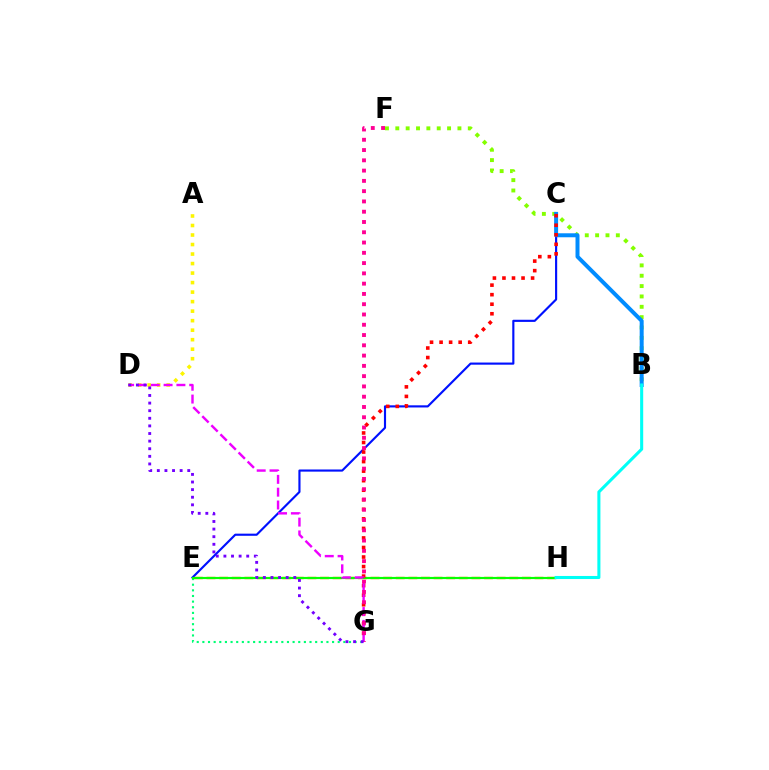{('C', 'E'): [{'color': '#0010ff', 'line_style': 'solid', 'thickness': 1.54}], ('E', 'G'): [{'color': '#00ff74', 'line_style': 'dotted', 'thickness': 1.53}], ('B', 'F'): [{'color': '#84ff00', 'line_style': 'dotted', 'thickness': 2.81}], ('E', 'H'): [{'color': '#ff7c00', 'line_style': 'dashed', 'thickness': 1.71}, {'color': '#08ff00', 'line_style': 'solid', 'thickness': 1.55}], ('B', 'C'): [{'color': '#008cff', 'line_style': 'solid', 'thickness': 2.87}], ('A', 'D'): [{'color': '#fcf500', 'line_style': 'dotted', 'thickness': 2.59}], ('B', 'H'): [{'color': '#00fff6', 'line_style': 'solid', 'thickness': 2.21}], ('C', 'G'): [{'color': '#ff0000', 'line_style': 'dotted', 'thickness': 2.59}], ('D', 'G'): [{'color': '#ee00ff', 'line_style': 'dashed', 'thickness': 1.74}, {'color': '#7200ff', 'line_style': 'dotted', 'thickness': 2.07}], ('F', 'G'): [{'color': '#ff0094', 'line_style': 'dotted', 'thickness': 2.79}]}